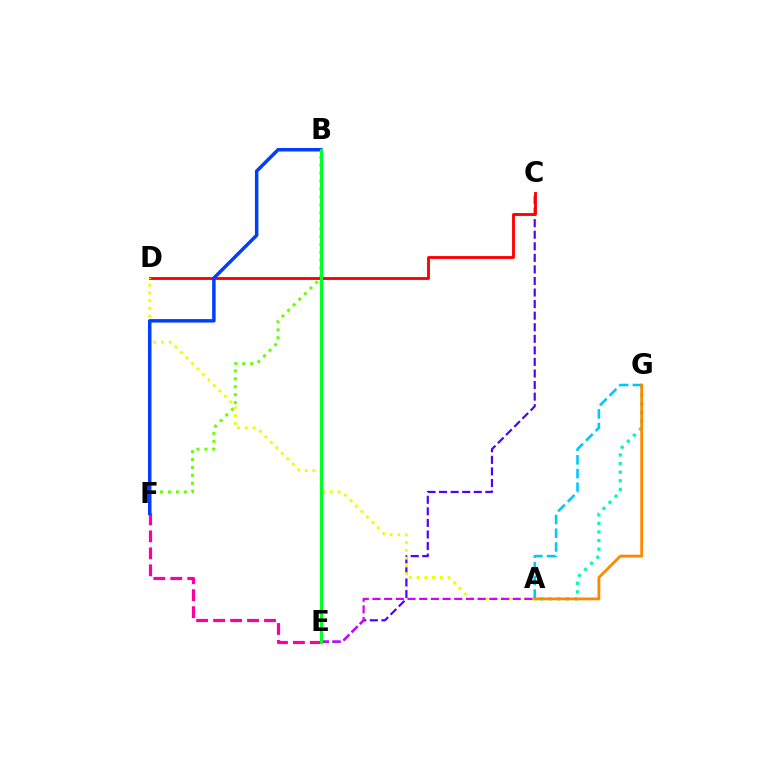{('A', 'G'): [{'color': '#00ffaf', 'line_style': 'dotted', 'thickness': 2.33}, {'color': '#00c7ff', 'line_style': 'dashed', 'thickness': 1.86}, {'color': '#ff8800', 'line_style': 'solid', 'thickness': 2.02}], ('B', 'F'): [{'color': '#66ff00', 'line_style': 'dotted', 'thickness': 2.15}, {'color': '#003fff', 'line_style': 'solid', 'thickness': 2.52}], ('C', 'E'): [{'color': '#4f00ff', 'line_style': 'dashed', 'thickness': 1.57}], ('C', 'D'): [{'color': '#ff0000', 'line_style': 'solid', 'thickness': 2.06}], ('A', 'D'): [{'color': '#eeff00', 'line_style': 'dotted', 'thickness': 2.11}], ('E', 'F'): [{'color': '#ff00a0', 'line_style': 'dashed', 'thickness': 2.31}], ('A', 'E'): [{'color': '#d600ff', 'line_style': 'dashed', 'thickness': 1.59}], ('B', 'E'): [{'color': '#00ff27', 'line_style': 'solid', 'thickness': 2.26}]}